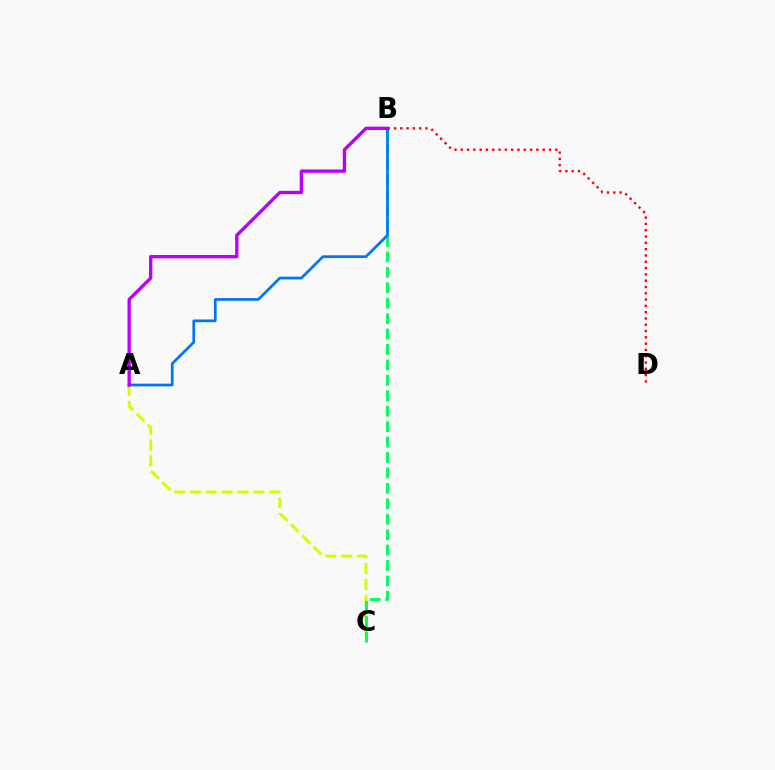{('A', 'C'): [{'color': '#d1ff00', 'line_style': 'dashed', 'thickness': 2.15}], ('B', 'C'): [{'color': '#00ff5c', 'line_style': 'dashed', 'thickness': 2.1}], ('A', 'B'): [{'color': '#0074ff', 'line_style': 'solid', 'thickness': 1.95}, {'color': '#b900ff', 'line_style': 'solid', 'thickness': 2.4}], ('B', 'D'): [{'color': '#ff0000', 'line_style': 'dotted', 'thickness': 1.71}]}